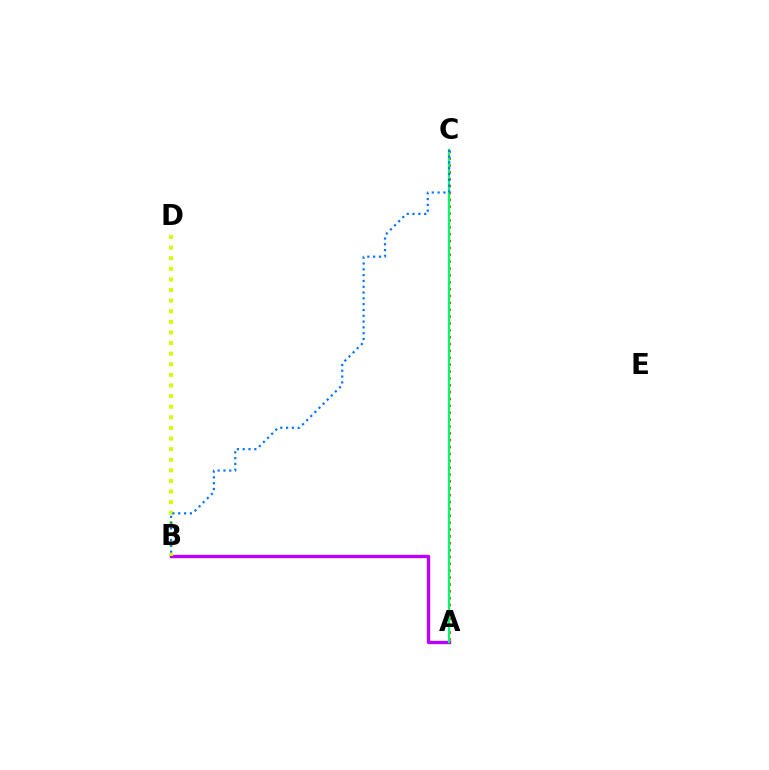{('A', 'C'): [{'color': '#ff0000', 'line_style': 'dotted', 'thickness': 1.87}, {'color': '#00ff5c', 'line_style': 'solid', 'thickness': 1.59}], ('A', 'B'): [{'color': '#b900ff', 'line_style': 'solid', 'thickness': 2.4}], ('B', 'D'): [{'color': '#d1ff00', 'line_style': 'dotted', 'thickness': 2.88}], ('B', 'C'): [{'color': '#0074ff', 'line_style': 'dotted', 'thickness': 1.58}]}